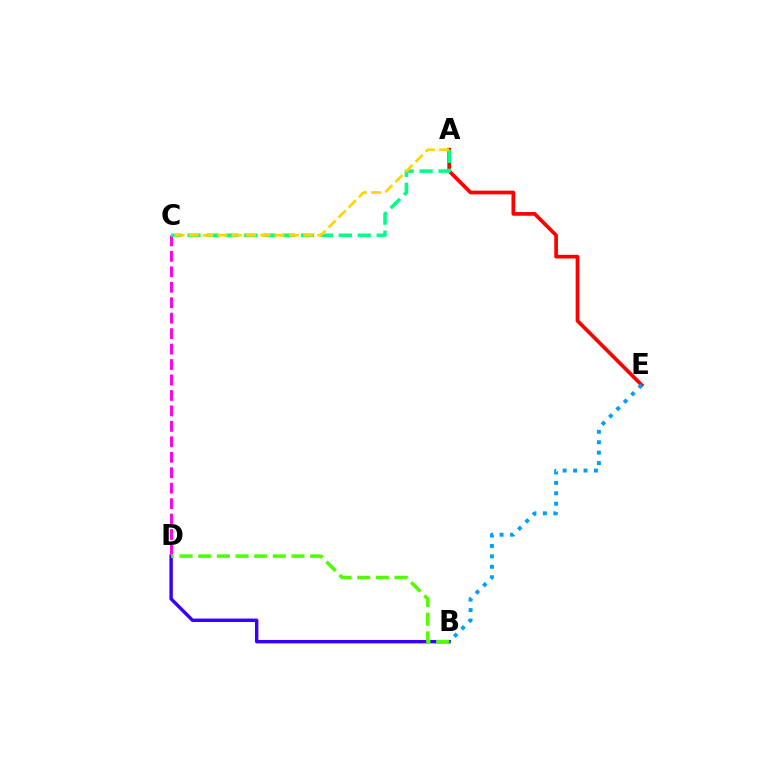{('B', 'D'): [{'color': '#3700ff', 'line_style': 'solid', 'thickness': 2.46}, {'color': '#4fff00', 'line_style': 'dashed', 'thickness': 2.53}], ('C', 'D'): [{'color': '#ff00ed', 'line_style': 'dashed', 'thickness': 2.1}], ('A', 'E'): [{'color': '#ff0000', 'line_style': 'solid', 'thickness': 2.67}], ('A', 'C'): [{'color': '#00ff86', 'line_style': 'dashed', 'thickness': 2.57}, {'color': '#ffd500', 'line_style': 'dashed', 'thickness': 1.94}], ('B', 'E'): [{'color': '#009eff', 'line_style': 'dotted', 'thickness': 2.83}]}